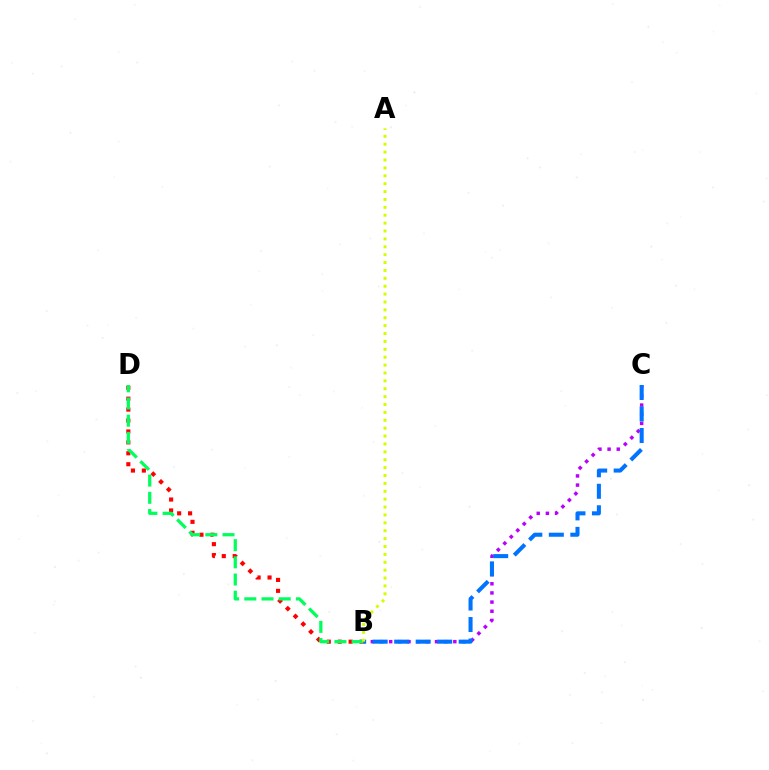{('B', 'D'): [{'color': '#ff0000', 'line_style': 'dotted', 'thickness': 2.97}, {'color': '#00ff5c', 'line_style': 'dashed', 'thickness': 2.34}], ('B', 'C'): [{'color': '#b900ff', 'line_style': 'dotted', 'thickness': 2.49}, {'color': '#0074ff', 'line_style': 'dashed', 'thickness': 2.92}], ('A', 'B'): [{'color': '#d1ff00', 'line_style': 'dotted', 'thickness': 2.14}]}